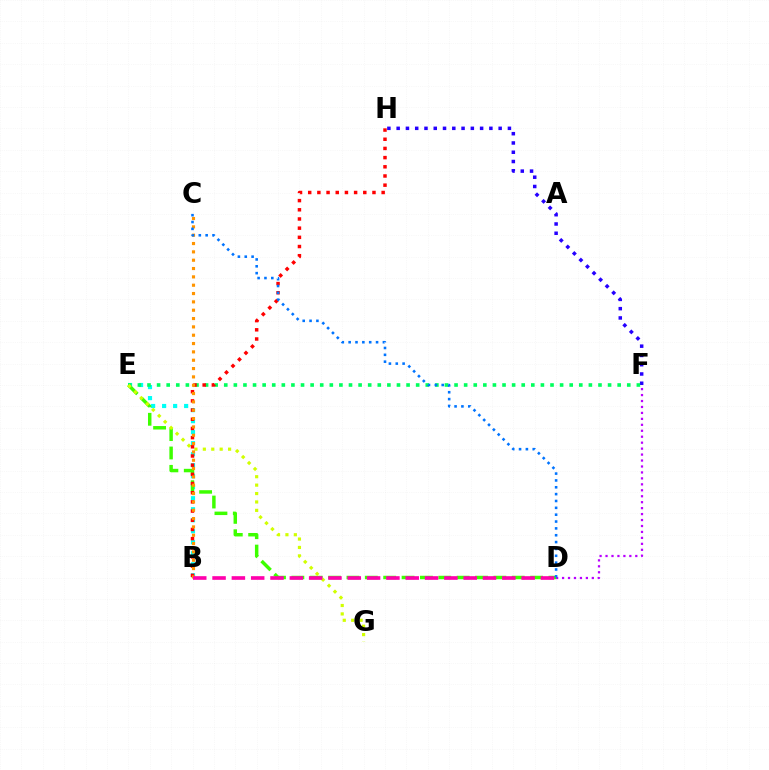{('B', 'E'): [{'color': '#00fff6', 'line_style': 'dotted', 'thickness': 2.99}], ('D', 'E'): [{'color': '#3dff00', 'line_style': 'dashed', 'thickness': 2.49}], ('F', 'H'): [{'color': '#2500ff', 'line_style': 'dotted', 'thickness': 2.52}], ('E', 'F'): [{'color': '#00ff5c', 'line_style': 'dotted', 'thickness': 2.61}], ('E', 'G'): [{'color': '#d1ff00', 'line_style': 'dotted', 'thickness': 2.29}], ('B', 'H'): [{'color': '#ff0000', 'line_style': 'dotted', 'thickness': 2.49}], ('B', 'C'): [{'color': '#ff9400', 'line_style': 'dotted', 'thickness': 2.26}], ('D', 'F'): [{'color': '#b900ff', 'line_style': 'dotted', 'thickness': 1.62}], ('B', 'D'): [{'color': '#ff00ac', 'line_style': 'dashed', 'thickness': 2.62}], ('C', 'D'): [{'color': '#0074ff', 'line_style': 'dotted', 'thickness': 1.86}]}